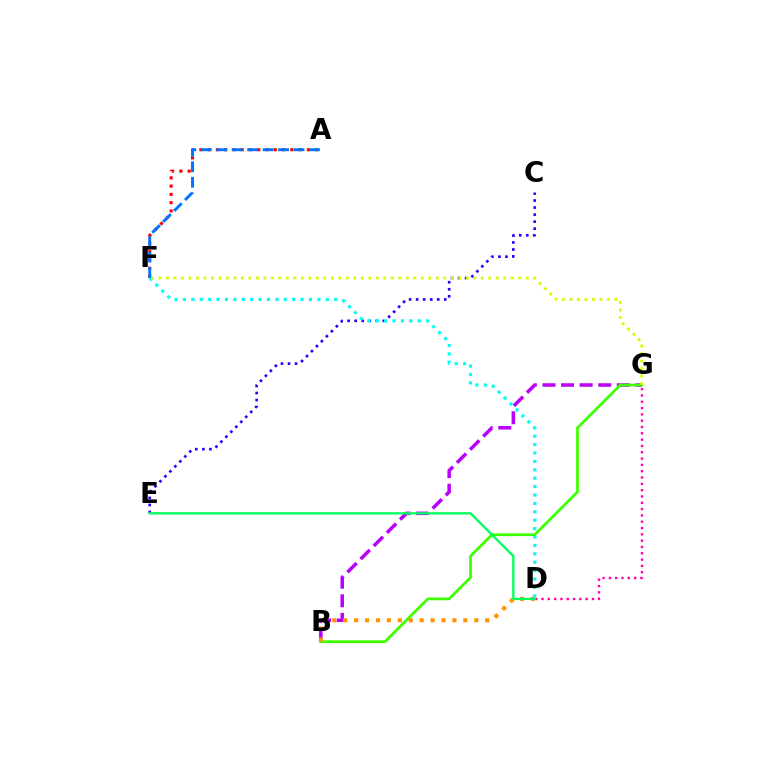{('D', 'G'): [{'color': '#ff00ac', 'line_style': 'dotted', 'thickness': 1.72}], ('B', 'G'): [{'color': '#b900ff', 'line_style': 'dashed', 'thickness': 2.53}, {'color': '#3dff00', 'line_style': 'solid', 'thickness': 1.97}], ('A', 'F'): [{'color': '#ff0000', 'line_style': 'dotted', 'thickness': 2.25}, {'color': '#0074ff', 'line_style': 'dashed', 'thickness': 2.1}], ('C', 'E'): [{'color': '#2500ff', 'line_style': 'dotted', 'thickness': 1.91}], ('B', 'D'): [{'color': '#ff9400', 'line_style': 'dotted', 'thickness': 2.97}], ('D', 'F'): [{'color': '#00fff6', 'line_style': 'dotted', 'thickness': 2.28}], ('F', 'G'): [{'color': '#d1ff00', 'line_style': 'dotted', 'thickness': 2.04}], ('D', 'E'): [{'color': '#00ff5c', 'line_style': 'solid', 'thickness': 1.66}]}